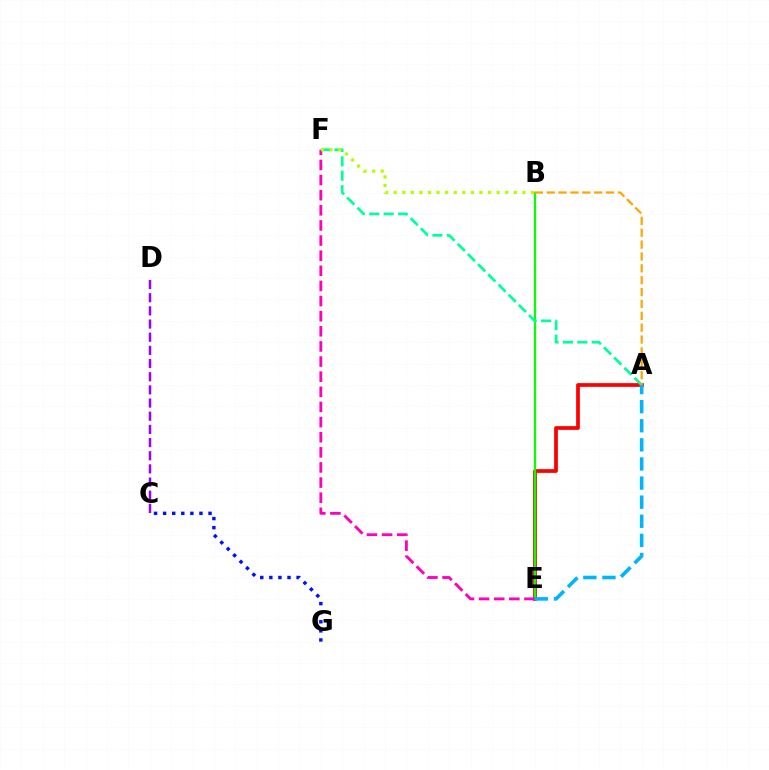{('C', 'G'): [{'color': '#0010ff', 'line_style': 'dotted', 'thickness': 2.47}], ('A', 'E'): [{'color': '#ff0000', 'line_style': 'solid', 'thickness': 2.69}, {'color': '#00b5ff', 'line_style': 'dashed', 'thickness': 2.6}], ('B', 'E'): [{'color': '#08ff00', 'line_style': 'solid', 'thickness': 1.59}], ('A', 'F'): [{'color': '#00ff9d', 'line_style': 'dashed', 'thickness': 1.96}], ('E', 'F'): [{'color': '#ff00bd', 'line_style': 'dashed', 'thickness': 2.05}], ('C', 'D'): [{'color': '#9b00ff', 'line_style': 'dashed', 'thickness': 1.79}], ('A', 'B'): [{'color': '#ffa500', 'line_style': 'dashed', 'thickness': 1.61}], ('B', 'F'): [{'color': '#b3ff00', 'line_style': 'dotted', 'thickness': 2.33}]}